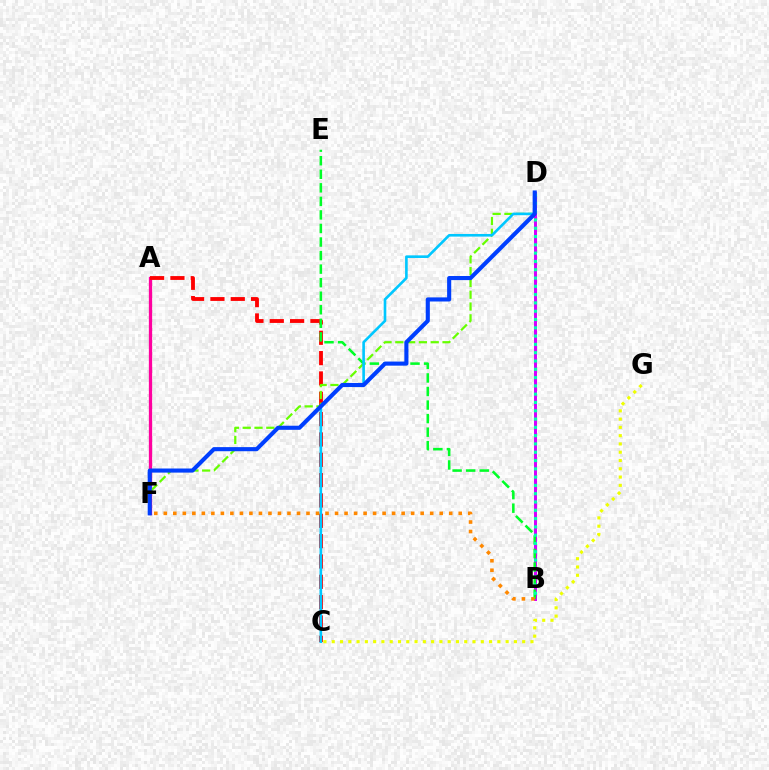{('B', 'D'): [{'color': '#4f00ff', 'line_style': 'solid', 'thickness': 2.01}, {'color': '#d600ff', 'line_style': 'solid', 'thickness': 2.15}, {'color': '#00ffaf', 'line_style': 'dotted', 'thickness': 2.25}], ('A', 'F'): [{'color': '#ff00a0', 'line_style': 'solid', 'thickness': 2.37}], ('A', 'C'): [{'color': '#ff0000', 'line_style': 'dashed', 'thickness': 2.76}], ('B', 'E'): [{'color': '#00ff27', 'line_style': 'dashed', 'thickness': 1.84}], ('C', 'G'): [{'color': '#eeff00', 'line_style': 'dotted', 'thickness': 2.25}], ('D', 'F'): [{'color': '#66ff00', 'line_style': 'dashed', 'thickness': 1.6}, {'color': '#003fff', 'line_style': 'solid', 'thickness': 2.95}], ('C', 'D'): [{'color': '#00c7ff', 'line_style': 'solid', 'thickness': 1.9}], ('B', 'F'): [{'color': '#ff8800', 'line_style': 'dotted', 'thickness': 2.58}]}